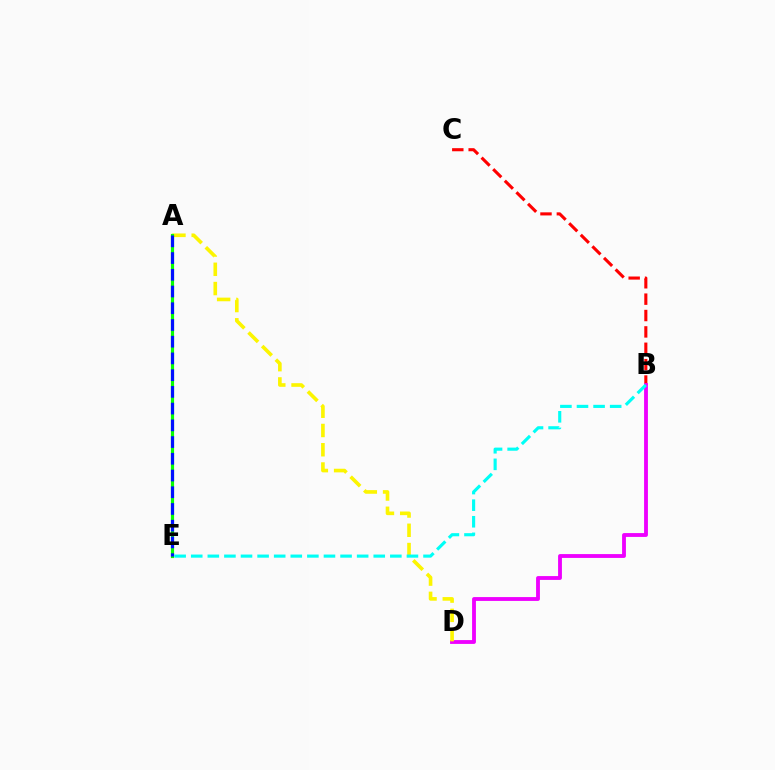{('B', 'C'): [{'color': '#ff0000', 'line_style': 'dashed', 'thickness': 2.22}], ('B', 'D'): [{'color': '#ee00ff', 'line_style': 'solid', 'thickness': 2.76}], ('A', 'D'): [{'color': '#fcf500', 'line_style': 'dashed', 'thickness': 2.62}], ('A', 'E'): [{'color': '#08ff00', 'line_style': 'solid', 'thickness': 2.29}, {'color': '#0010ff', 'line_style': 'dashed', 'thickness': 2.27}], ('B', 'E'): [{'color': '#00fff6', 'line_style': 'dashed', 'thickness': 2.25}]}